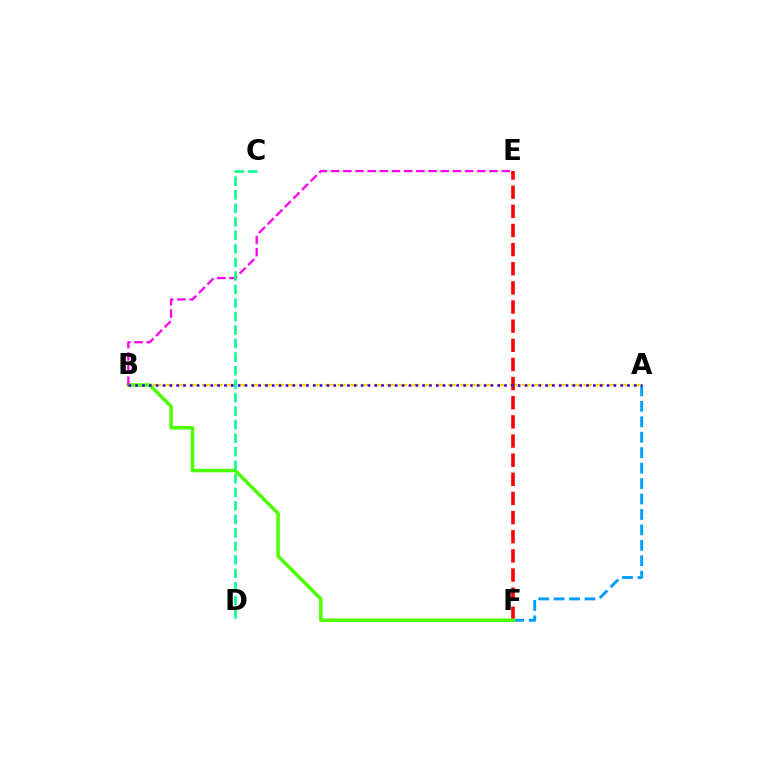{('A', 'B'): [{'color': '#ffd500', 'line_style': 'dashed', 'thickness': 1.67}, {'color': '#3700ff', 'line_style': 'dotted', 'thickness': 1.86}], ('E', 'F'): [{'color': '#ff0000', 'line_style': 'dashed', 'thickness': 2.6}], ('A', 'F'): [{'color': '#009eff', 'line_style': 'dashed', 'thickness': 2.1}], ('B', 'F'): [{'color': '#4fff00', 'line_style': 'solid', 'thickness': 2.53}], ('B', 'E'): [{'color': '#ff00ed', 'line_style': 'dashed', 'thickness': 1.66}], ('C', 'D'): [{'color': '#00ff86', 'line_style': 'dashed', 'thickness': 1.84}]}